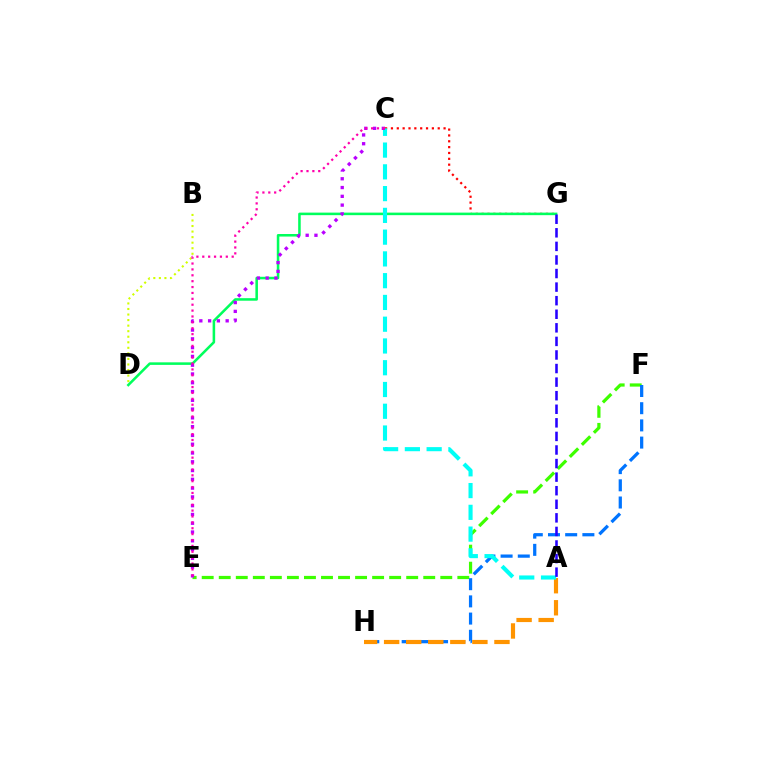{('B', 'D'): [{'color': '#d1ff00', 'line_style': 'dotted', 'thickness': 1.51}], ('E', 'F'): [{'color': '#3dff00', 'line_style': 'dashed', 'thickness': 2.32}], ('F', 'H'): [{'color': '#0074ff', 'line_style': 'dashed', 'thickness': 2.34}], ('A', 'H'): [{'color': '#ff9400', 'line_style': 'dashed', 'thickness': 3.0}], ('C', 'G'): [{'color': '#ff0000', 'line_style': 'dotted', 'thickness': 1.59}], ('D', 'G'): [{'color': '#00ff5c', 'line_style': 'solid', 'thickness': 1.83}], ('A', 'C'): [{'color': '#00fff6', 'line_style': 'dashed', 'thickness': 2.96}], ('A', 'G'): [{'color': '#2500ff', 'line_style': 'dashed', 'thickness': 1.84}], ('C', 'E'): [{'color': '#b900ff', 'line_style': 'dotted', 'thickness': 2.39}, {'color': '#ff00ac', 'line_style': 'dotted', 'thickness': 1.6}]}